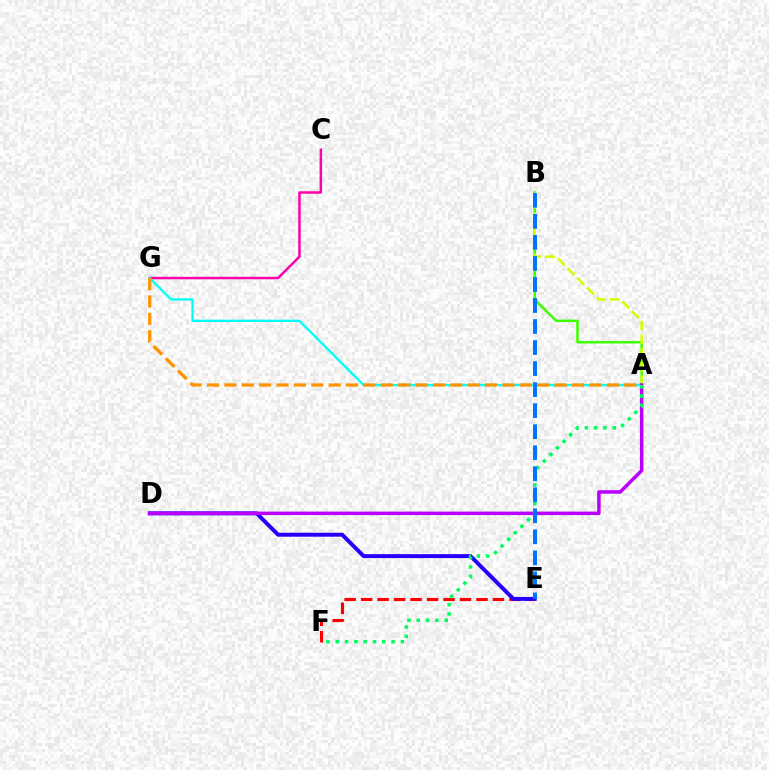{('A', 'B'): [{'color': '#3dff00', 'line_style': 'solid', 'thickness': 1.83}, {'color': '#d1ff00', 'line_style': 'dashed', 'thickness': 1.86}], ('C', 'G'): [{'color': '#ff00ac', 'line_style': 'solid', 'thickness': 1.79}], ('A', 'G'): [{'color': '#00fff6', 'line_style': 'solid', 'thickness': 1.67}, {'color': '#ff9400', 'line_style': 'dashed', 'thickness': 2.36}], ('E', 'F'): [{'color': '#ff0000', 'line_style': 'dashed', 'thickness': 2.24}], ('D', 'E'): [{'color': '#2500ff', 'line_style': 'solid', 'thickness': 2.84}], ('A', 'D'): [{'color': '#b900ff', 'line_style': 'solid', 'thickness': 2.51}], ('A', 'F'): [{'color': '#00ff5c', 'line_style': 'dotted', 'thickness': 2.53}], ('B', 'E'): [{'color': '#0074ff', 'line_style': 'dashed', 'thickness': 2.86}]}